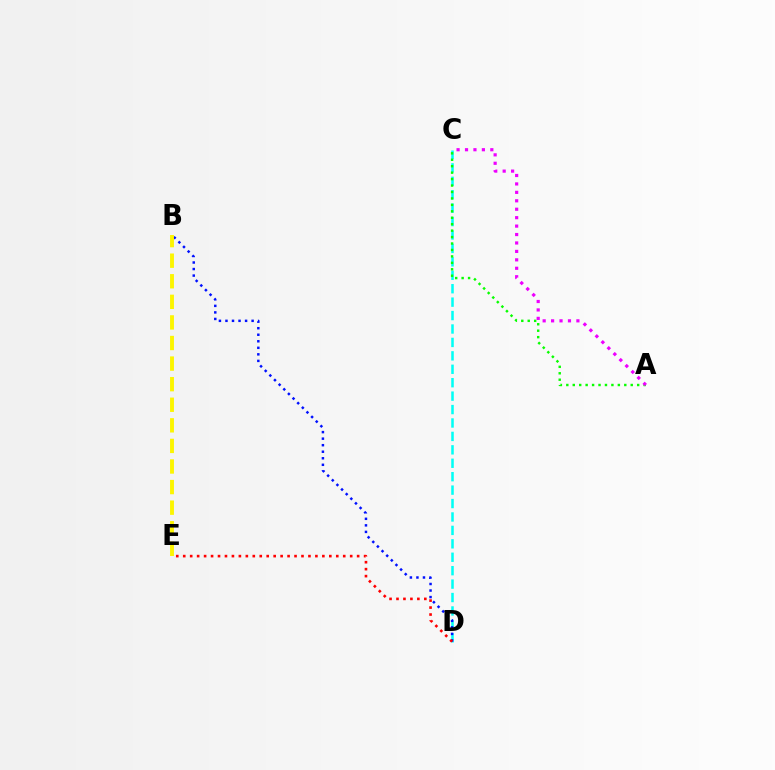{('C', 'D'): [{'color': '#00fff6', 'line_style': 'dashed', 'thickness': 1.82}], ('B', 'D'): [{'color': '#0010ff', 'line_style': 'dotted', 'thickness': 1.78}], ('A', 'C'): [{'color': '#08ff00', 'line_style': 'dotted', 'thickness': 1.75}, {'color': '#ee00ff', 'line_style': 'dotted', 'thickness': 2.29}], ('D', 'E'): [{'color': '#ff0000', 'line_style': 'dotted', 'thickness': 1.89}], ('B', 'E'): [{'color': '#fcf500', 'line_style': 'dashed', 'thickness': 2.8}]}